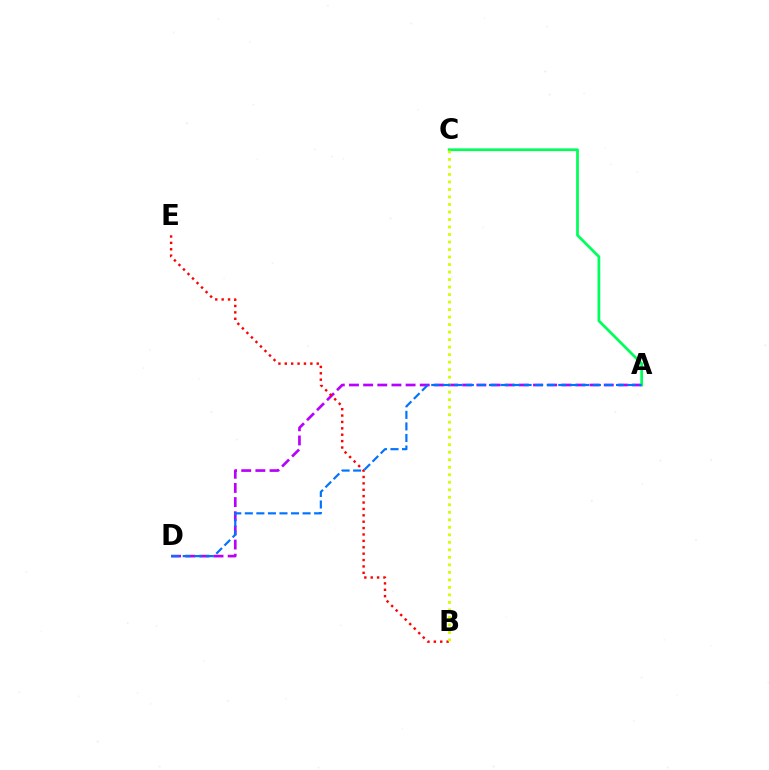{('A', 'D'): [{'color': '#b900ff', 'line_style': 'dashed', 'thickness': 1.92}, {'color': '#0074ff', 'line_style': 'dashed', 'thickness': 1.57}], ('A', 'C'): [{'color': '#00ff5c', 'line_style': 'solid', 'thickness': 1.97}], ('B', 'E'): [{'color': '#ff0000', 'line_style': 'dotted', 'thickness': 1.74}], ('B', 'C'): [{'color': '#d1ff00', 'line_style': 'dotted', 'thickness': 2.04}]}